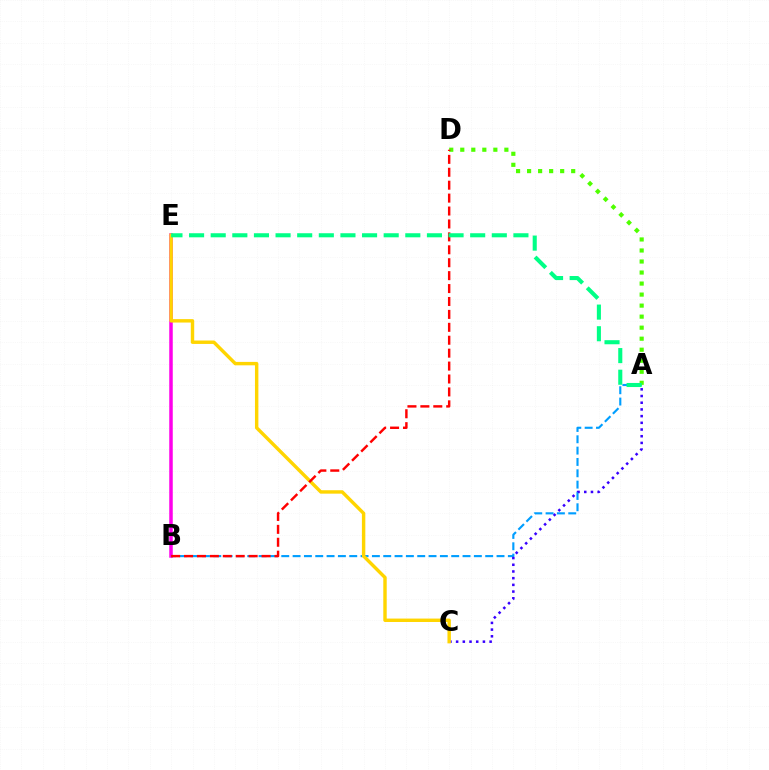{('B', 'E'): [{'color': '#ff00ed', 'line_style': 'solid', 'thickness': 2.53}], ('A', 'B'): [{'color': '#009eff', 'line_style': 'dashed', 'thickness': 1.54}], ('A', 'D'): [{'color': '#4fff00', 'line_style': 'dotted', 'thickness': 3.0}], ('A', 'C'): [{'color': '#3700ff', 'line_style': 'dotted', 'thickness': 1.82}], ('C', 'E'): [{'color': '#ffd500', 'line_style': 'solid', 'thickness': 2.46}], ('B', 'D'): [{'color': '#ff0000', 'line_style': 'dashed', 'thickness': 1.76}], ('A', 'E'): [{'color': '#00ff86', 'line_style': 'dashed', 'thickness': 2.94}]}